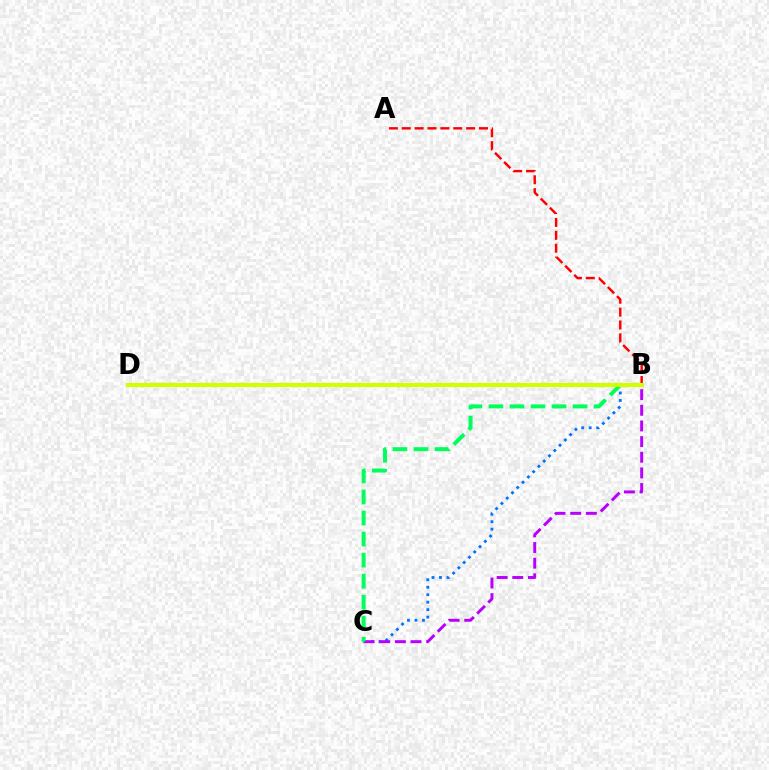{('B', 'C'): [{'color': '#0074ff', 'line_style': 'dotted', 'thickness': 2.03}, {'color': '#b900ff', 'line_style': 'dashed', 'thickness': 2.13}, {'color': '#00ff5c', 'line_style': 'dashed', 'thickness': 2.86}], ('A', 'B'): [{'color': '#ff0000', 'line_style': 'dashed', 'thickness': 1.75}], ('B', 'D'): [{'color': '#d1ff00', 'line_style': 'solid', 'thickness': 2.97}]}